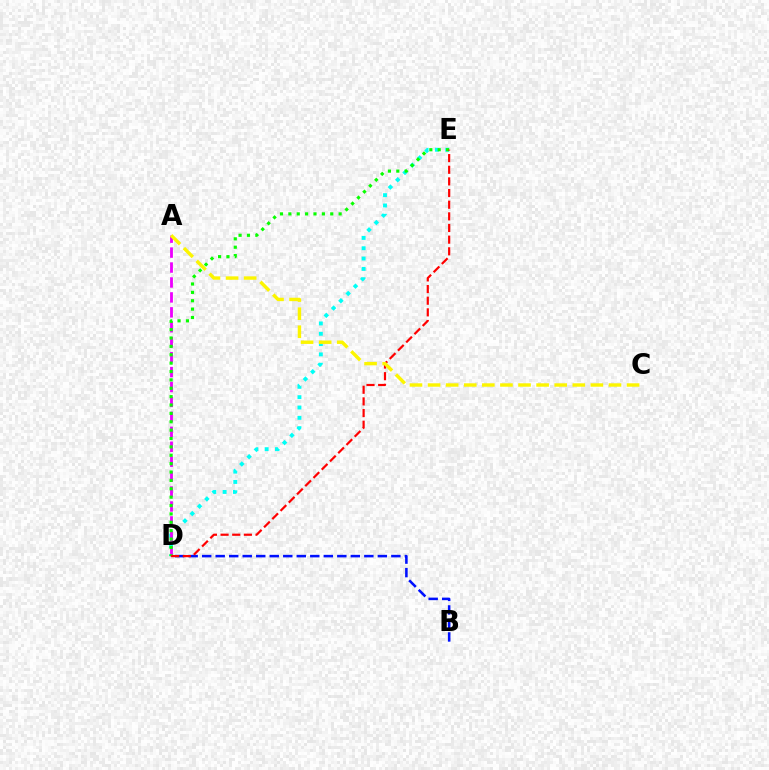{('D', 'E'): [{'color': '#00fff6', 'line_style': 'dotted', 'thickness': 2.81}, {'color': '#08ff00', 'line_style': 'dotted', 'thickness': 2.28}, {'color': '#ff0000', 'line_style': 'dashed', 'thickness': 1.58}], ('B', 'D'): [{'color': '#0010ff', 'line_style': 'dashed', 'thickness': 1.84}], ('A', 'D'): [{'color': '#ee00ff', 'line_style': 'dashed', 'thickness': 2.03}], ('A', 'C'): [{'color': '#fcf500', 'line_style': 'dashed', 'thickness': 2.46}]}